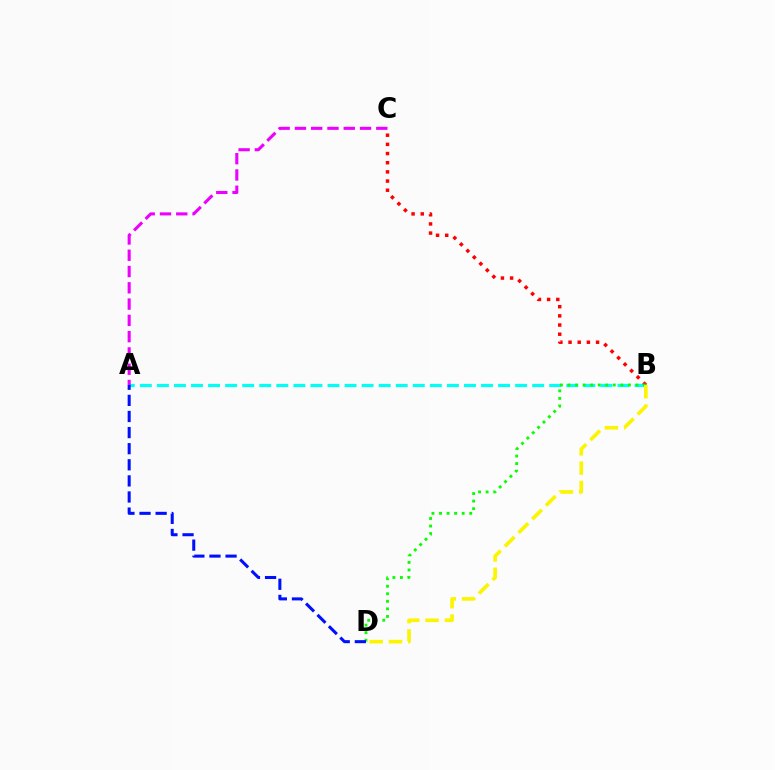{('A', 'B'): [{'color': '#00fff6', 'line_style': 'dashed', 'thickness': 2.32}], ('B', 'C'): [{'color': '#ff0000', 'line_style': 'dotted', 'thickness': 2.49}], ('B', 'D'): [{'color': '#08ff00', 'line_style': 'dotted', 'thickness': 2.05}, {'color': '#fcf500', 'line_style': 'dashed', 'thickness': 2.62}], ('A', 'C'): [{'color': '#ee00ff', 'line_style': 'dashed', 'thickness': 2.21}], ('A', 'D'): [{'color': '#0010ff', 'line_style': 'dashed', 'thickness': 2.19}]}